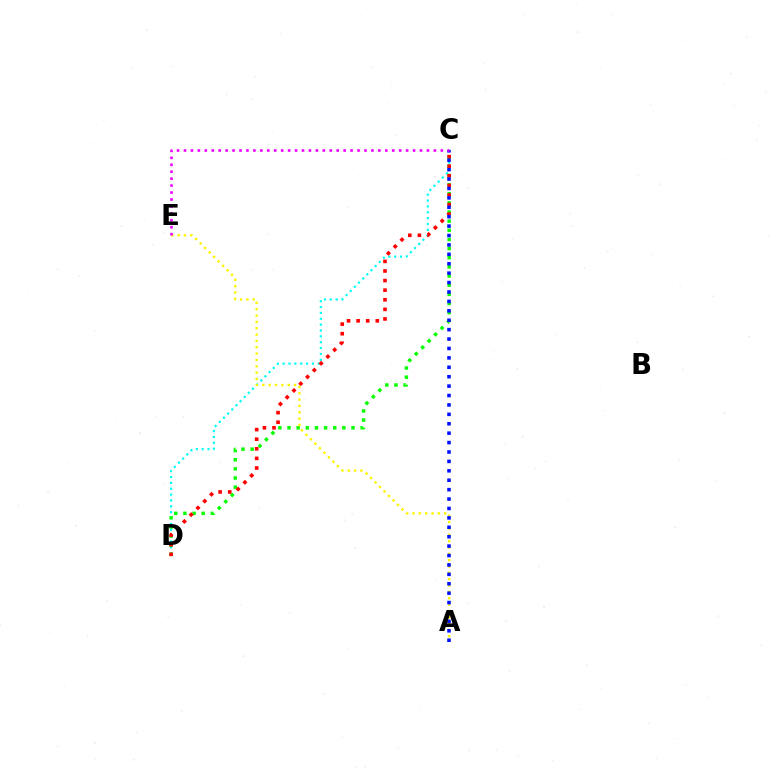{('C', 'D'): [{'color': '#00fff6', 'line_style': 'dotted', 'thickness': 1.59}, {'color': '#08ff00', 'line_style': 'dotted', 'thickness': 2.48}, {'color': '#ff0000', 'line_style': 'dotted', 'thickness': 2.61}], ('A', 'E'): [{'color': '#fcf500', 'line_style': 'dotted', 'thickness': 1.72}], ('A', 'C'): [{'color': '#0010ff', 'line_style': 'dotted', 'thickness': 2.56}], ('C', 'E'): [{'color': '#ee00ff', 'line_style': 'dotted', 'thickness': 1.89}]}